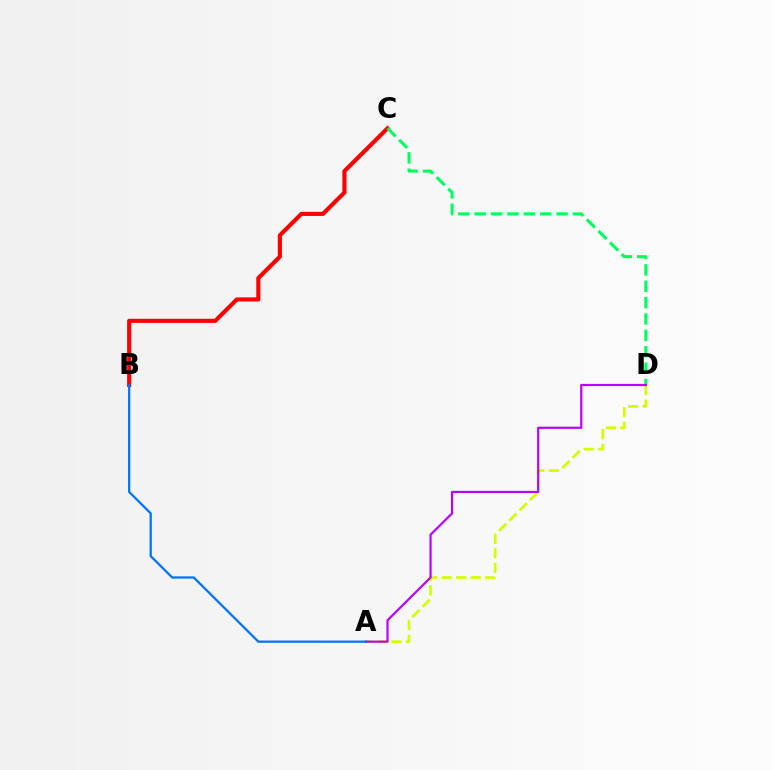{('A', 'D'): [{'color': '#d1ff00', 'line_style': 'dashed', 'thickness': 1.97}, {'color': '#b900ff', 'line_style': 'solid', 'thickness': 1.57}], ('B', 'C'): [{'color': '#ff0000', 'line_style': 'solid', 'thickness': 2.96}], ('C', 'D'): [{'color': '#00ff5c', 'line_style': 'dashed', 'thickness': 2.22}], ('A', 'B'): [{'color': '#0074ff', 'line_style': 'solid', 'thickness': 1.63}]}